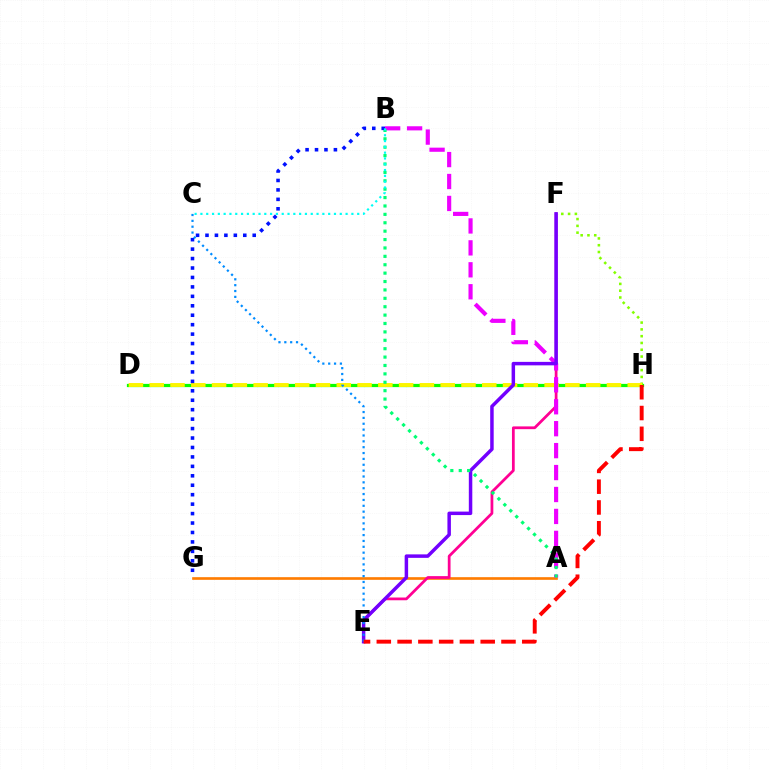{('A', 'G'): [{'color': '#ff7c00', 'line_style': 'solid', 'thickness': 1.91}], ('E', 'F'): [{'color': '#ff0094', 'line_style': 'solid', 'thickness': 1.98}, {'color': '#7200ff', 'line_style': 'solid', 'thickness': 2.51}], ('D', 'H'): [{'color': '#08ff00', 'line_style': 'solid', 'thickness': 2.32}, {'color': '#fcf500', 'line_style': 'dashed', 'thickness': 2.82}], ('F', 'H'): [{'color': '#84ff00', 'line_style': 'dotted', 'thickness': 1.85}], ('A', 'B'): [{'color': '#ee00ff', 'line_style': 'dashed', 'thickness': 2.98}, {'color': '#00ff74', 'line_style': 'dotted', 'thickness': 2.28}], ('B', 'G'): [{'color': '#0010ff', 'line_style': 'dotted', 'thickness': 2.57}], ('B', 'C'): [{'color': '#00fff6', 'line_style': 'dotted', 'thickness': 1.58}], ('C', 'E'): [{'color': '#008cff', 'line_style': 'dotted', 'thickness': 1.59}], ('E', 'H'): [{'color': '#ff0000', 'line_style': 'dashed', 'thickness': 2.82}]}